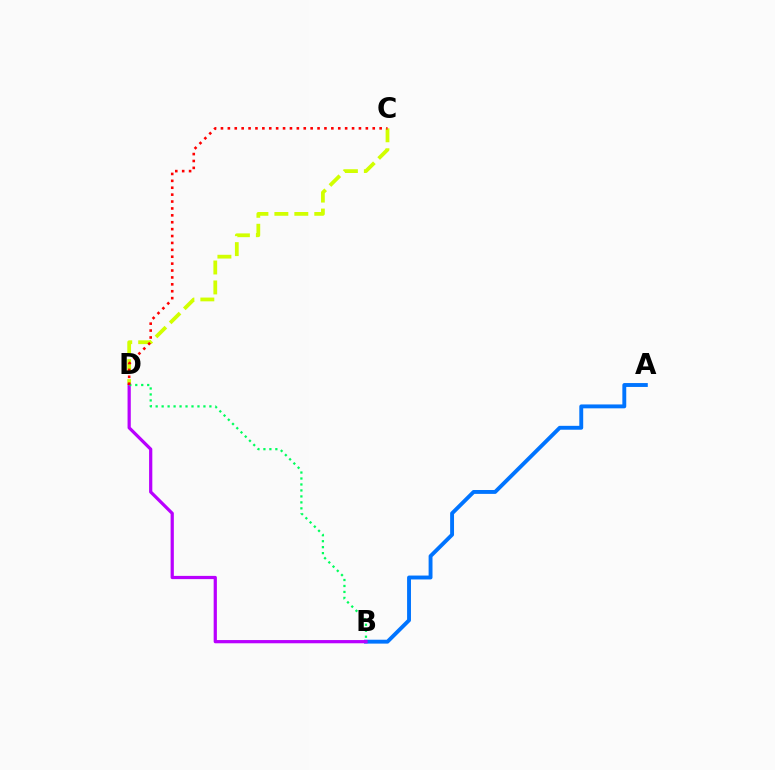{('A', 'B'): [{'color': '#0074ff', 'line_style': 'solid', 'thickness': 2.8}], ('C', 'D'): [{'color': '#d1ff00', 'line_style': 'dashed', 'thickness': 2.71}, {'color': '#ff0000', 'line_style': 'dotted', 'thickness': 1.87}], ('B', 'D'): [{'color': '#b900ff', 'line_style': 'solid', 'thickness': 2.32}, {'color': '#00ff5c', 'line_style': 'dotted', 'thickness': 1.62}]}